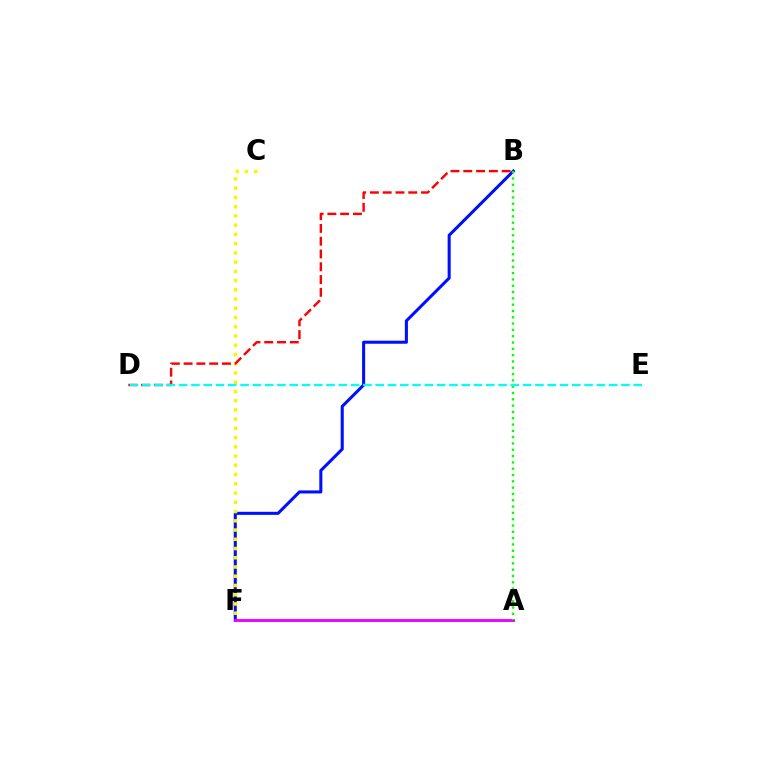{('B', 'F'): [{'color': '#0010ff', 'line_style': 'solid', 'thickness': 2.2}], ('C', 'F'): [{'color': '#fcf500', 'line_style': 'dotted', 'thickness': 2.51}], ('B', 'D'): [{'color': '#ff0000', 'line_style': 'dashed', 'thickness': 1.74}], ('A', 'F'): [{'color': '#ee00ff', 'line_style': 'solid', 'thickness': 2.07}], ('A', 'B'): [{'color': '#08ff00', 'line_style': 'dotted', 'thickness': 1.71}], ('D', 'E'): [{'color': '#00fff6', 'line_style': 'dashed', 'thickness': 1.67}]}